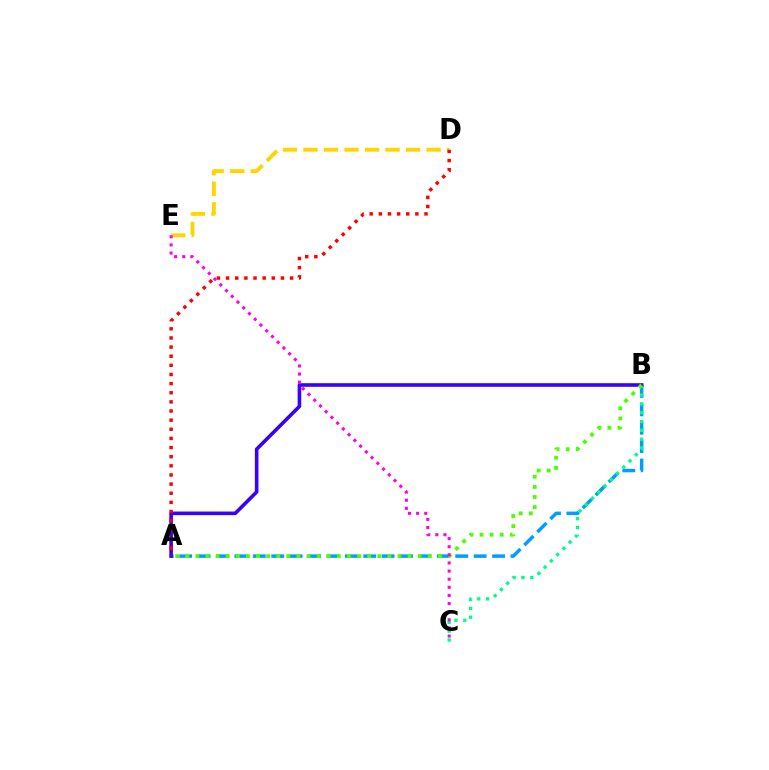{('A', 'B'): [{'color': '#009eff', 'line_style': 'dashed', 'thickness': 2.5}, {'color': '#3700ff', 'line_style': 'solid', 'thickness': 2.59}, {'color': '#4fff00', 'line_style': 'dotted', 'thickness': 2.75}], ('B', 'C'): [{'color': '#00ff86', 'line_style': 'dotted', 'thickness': 2.4}], ('D', 'E'): [{'color': '#ffd500', 'line_style': 'dashed', 'thickness': 2.79}], ('A', 'D'): [{'color': '#ff0000', 'line_style': 'dotted', 'thickness': 2.48}], ('C', 'E'): [{'color': '#ff00ed', 'line_style': 'dotted', 'thickness': 2.21}]}